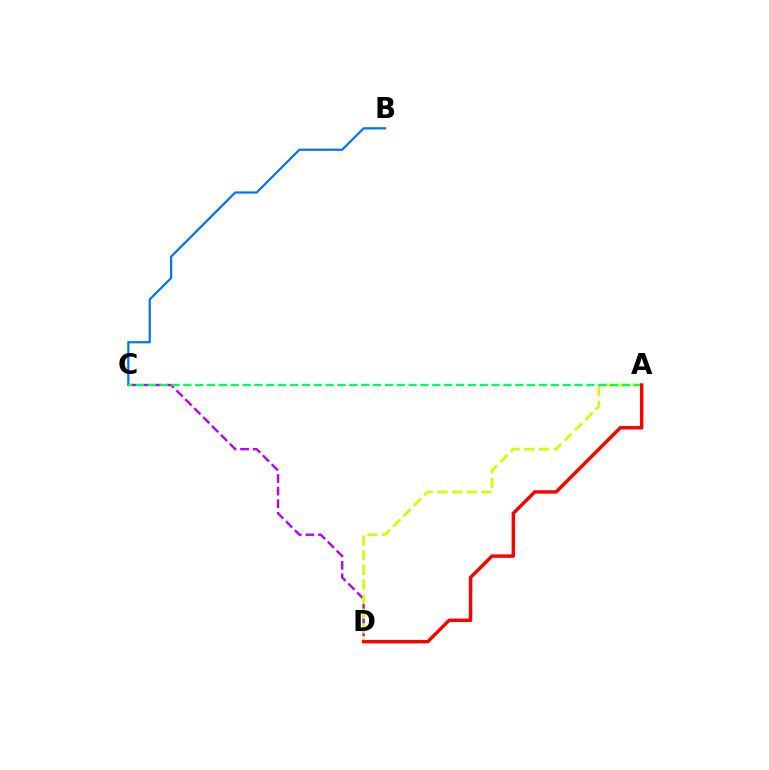{('C', 'D'): [{'color': '#b900ff', 'line_style': 'dashed', 'thickness': 1.71}], ('A', 'D'): [{'color': '#d1ff00', 'line_style': 'dashed', 'thickness': 1.99}, {'color': '#ff0000', 'line_style': 'solid', 'thickness': 2.46}], ('B', 'C'): [{'color': '#0074ff', 'line_style': 'solid', 'thickness': 1.6}], ('A', 'C'): [{'color': '#00ff5c', 'line_style': 'dashed', 'thickness': 1.61}]}